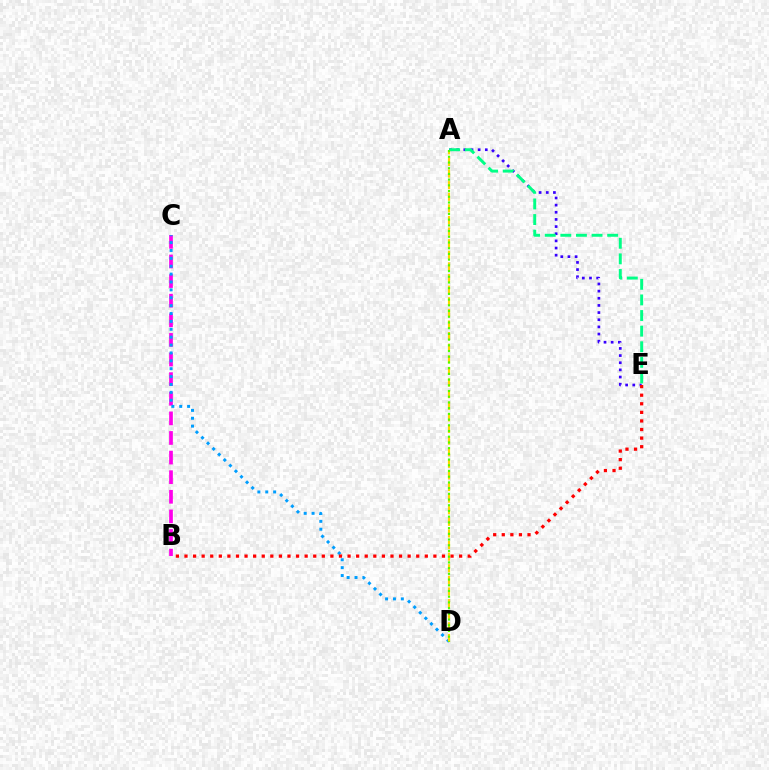{('B', 'C'): [{'color': '#ff00ed', 'line_style': 'dashed', 'thickness': 2.66}], ('A', 'E'): [{'color': '#3700ff', 'line_style': 'dotted', 'thickness': 1.94}, {'color': '#00ff86', 'line_style': 'dashed', 'thickness': 2.12}], ('C', 'D'): [{'color': '#009eff', 'line_style': 'dotted', 'thickness': 2.14}], ('B', 'E'): [{'color': '#ff0000', 'line_style': 'dotted', 'thickness': 2.33}], ('A', 'D'): [{'color': '#ffd500', 'line_style': 'dashed', 'thickness': 1.58}, {'color': '#4fff00', 'line_style': 'dotted', 'thickness': 1.55}]}